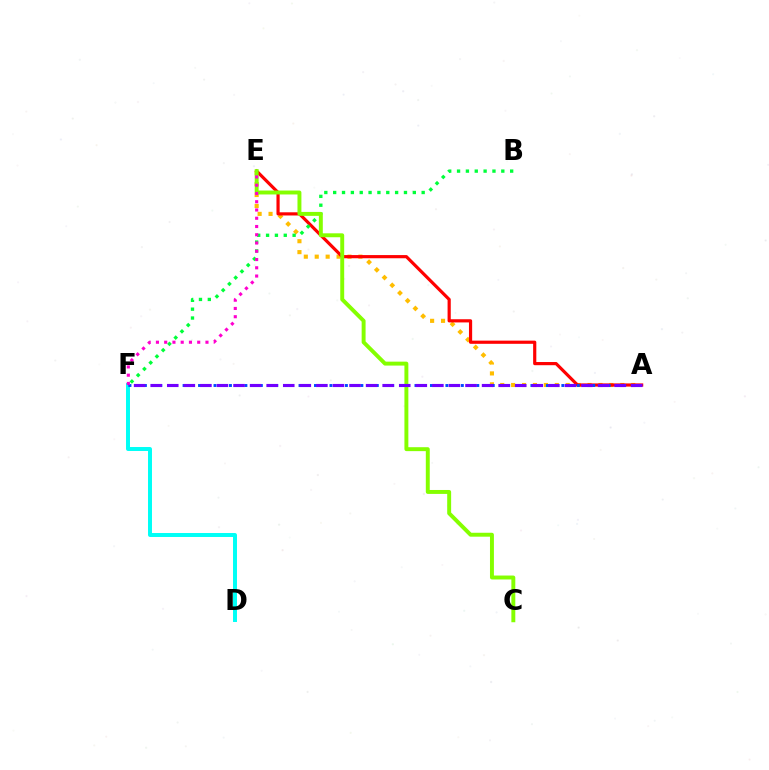{('A', 'E'): [{'color': '#ffbd00', 'line_style': 'dotted', 'thickness': 2.97}, {'color': '#ff0000', 'line_style': 'solid', 'thickness': 2.29}], ('D', 'F'): [{'color': '#00fff6', 'line_style': 'solid', 'thickness': 2.85}], ('B', 'F'): [{'color': '#00ff39', 'line_style': 'dotted', 'thickness': 2.4}], ('C', 'E'): [{'color': '#84ff00', 'line_style': 'solid', 'thickness': 2.83}], ('A', 'F'): [{'color': '#004bff', 'line_style': 'dotted', 'thickness': 2.1}, {'color': '#7200ff', 'line_style': 'dashed', 'thickness': 2.25}], ('E', 'F'): [{'color': '#ff00cf', 'line_style': 'dotted', 'thickness': 2.24}]}